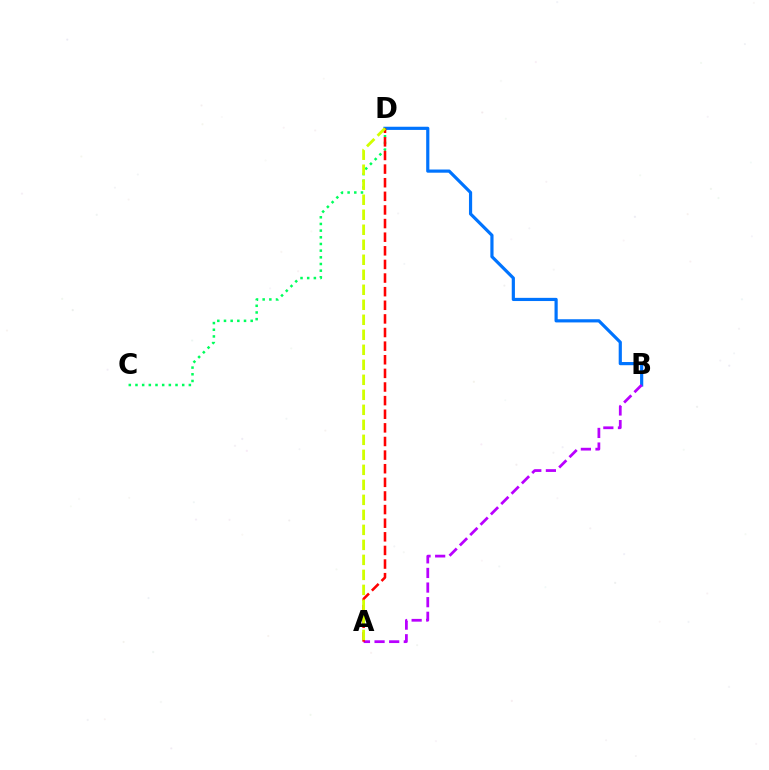{('B', 'D'): [{'color': '#0074ff', 'line_style': 'solid', 'thickness': 2.29}], ('A', 'B'): [{'color': '#b900ff', 'line_style': 'dashed', 'thickness': 1.99}], ('C', 'D'): [{'color': '#00ff5c', 'line_style': 'dotted', 'thickness': 1.81}], ('A', 'D'): [{'color': '#ff0000', 'line_style': 'dashed', 'thickness': 1.85}, {'color': '#d1ff00', 'line_style': 'dashed', 'thickness': 2.04}]}